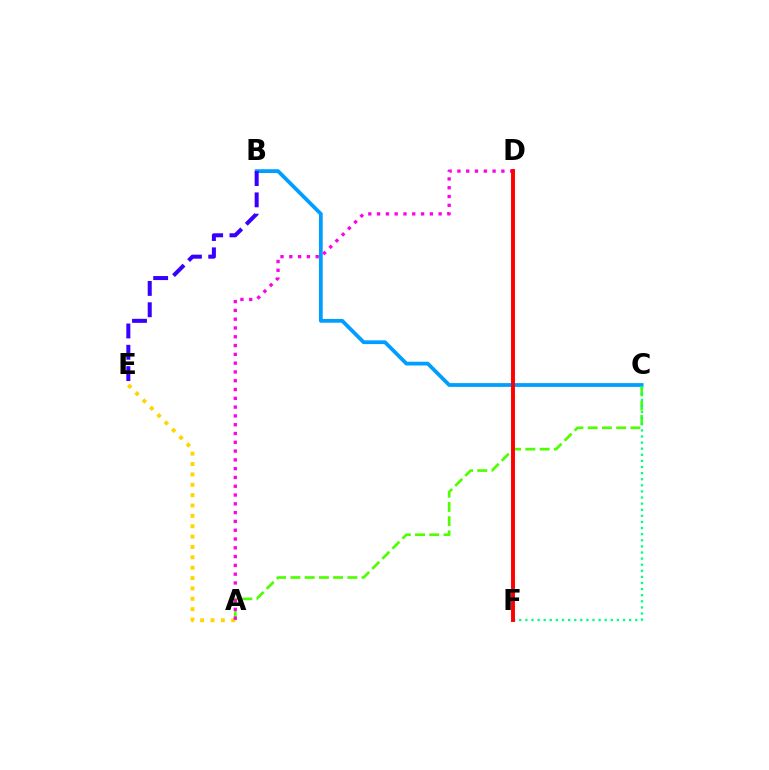{('B', 'C'): [{'color': '#009eff', 'line_style': 'solid', 'thickness': 2.72}], ('A', 'C'): [{'color': '#4fff00', 'line_style': 'dashed', 'thickness': 1.93}], ('B', 'E'): [{'color': '#3700ff', 'line_style': 'dashed', 'thickness': 2.89}], ('A', 'E'): [{'color': '#ffd500', 'line_style': 'dotted', 'thickness': 2.82}], ('A', 'D'): [{'color': '#ff00ed', 'line_style': 'dotted', 'thickness': 2.39}], ('C', 'F'): [{'color': '#00ff86', 'line_style': 'dotted', 'thickness': 1.66}], ('D', 'F'): [{'color': '#ff0000', 'line_style': 'solid', 'thickness': 2.83}]}